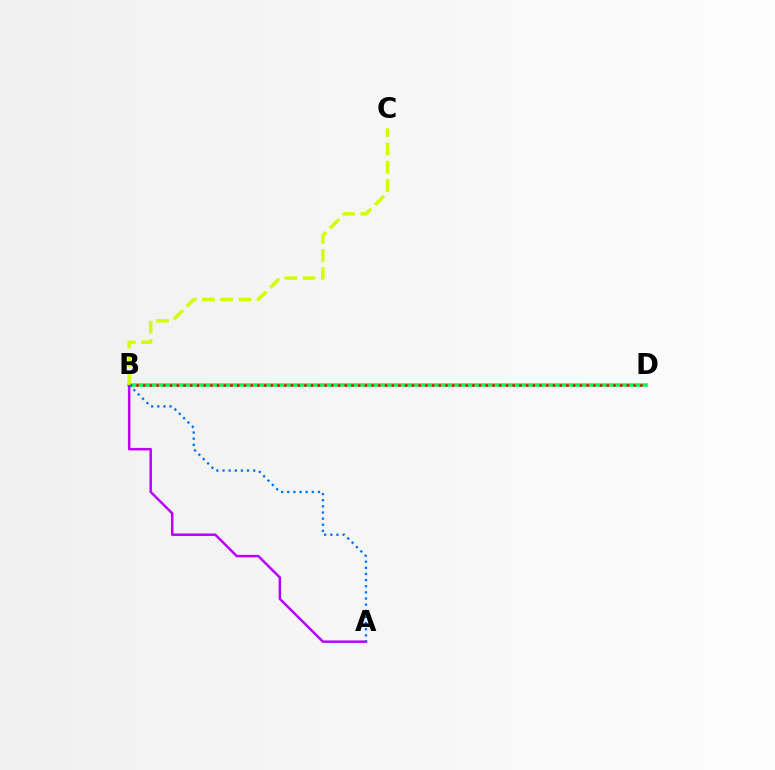{('B', 'D'): [{'color': '#00ff5c', 'line_style': 'solid', 'thickness': 2.54}, {'color': '#ff0000', 'line_style': 'dotted', 'thickness': 1.83}], ('A', 'B'): [{'color': '#b900ff', 'line_style': 'solid', 'thickness': 1.79}, {'color': '#0074ff', 'line_style': 'dotted', 'thickness': 1.67}], ('B', 'C'): [{'color': '#d1ff00', 'line_style': 'dashed', 'thickness': 2.48}]}